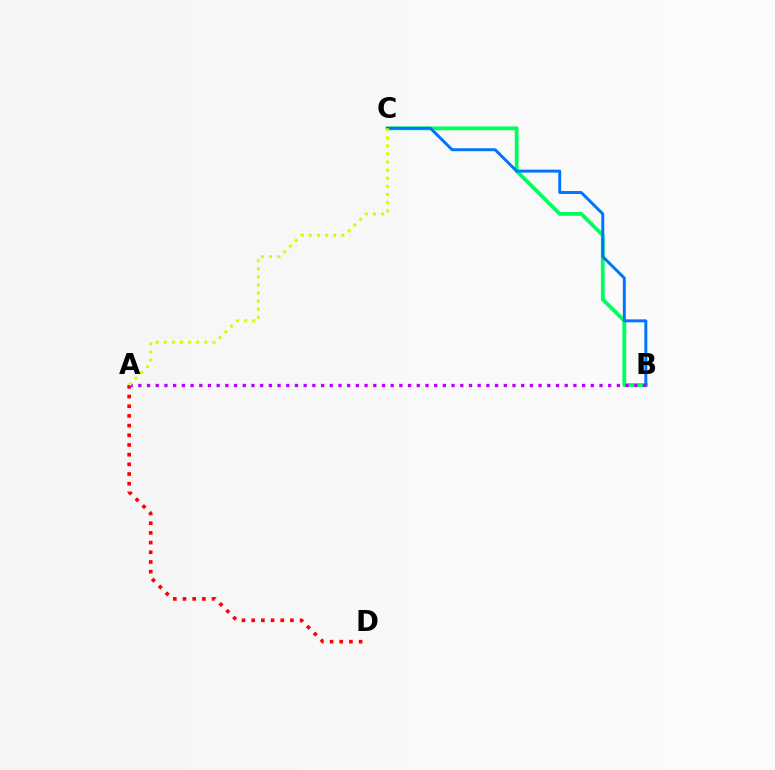{('B', 'C'): [{'color': '#00ff5c', 'line_style': 'solid', 'thickness': 2.74}, {'color': '#0074ff', 'line_style': 'solid', 'thickness': 2.12}], ('A', 'D'): [{'color': '#ff0000', 'line_style': 'dotted', 'thickness': 2.63}], ('A', 'B'): [{'color': '#b900ff', 'line_style': 'dotted', 'thickness': 2.36}], ('A', 'C'): [{'color': '#d1ff00', 'line_style': 'dotted', 'thickness': 2.2}]}